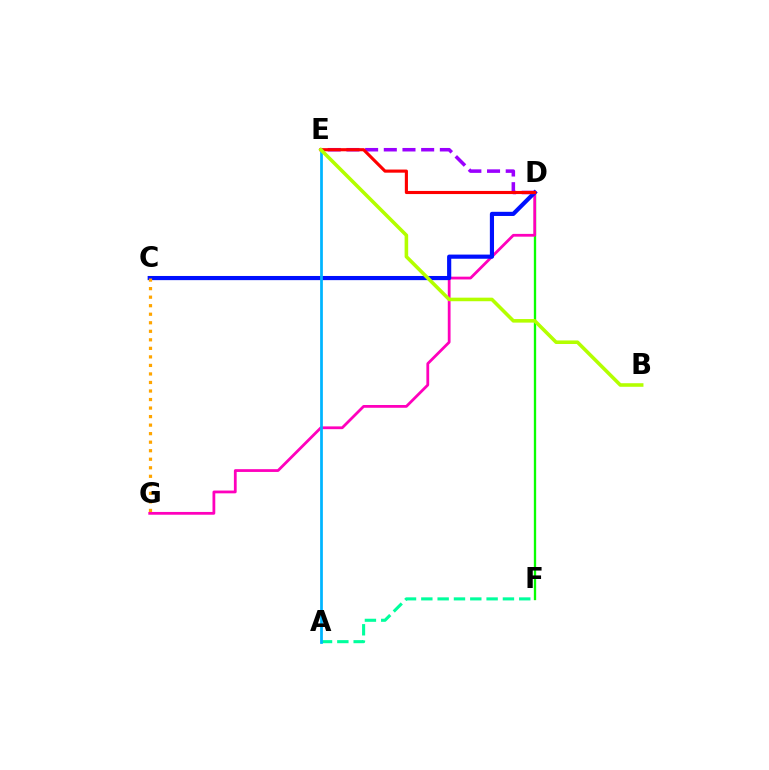{('D', 'F'): [{'color': '#08ff00', 'line_style': 'solid', 'thickness': 1.68}], ('A', 'F'): [{'color': '#00ff9d', 'line_style': 'dashed', 'thickness': 2.22}], ('D', 'G'): [{'color': '#ff00bd', 'line_style': 'solid', 'thickness': 2.0}], ('C', 'D'): [{'color': '#0010ff', 'line_style': 'solid', 'thickness': 3.0}], ('D', 'E'): [{'color': '#9b00ff', 'line_style': 'dashed', 'thickness': 2.54}, {'color': '#ff0000', 'line_style': 'solid', 'thickness': 2.25}], ('A', 'E'): [{'color': '#00b5ff', 'line_style': 'solid', 'thickness': 1.98}], ('C', 'G'): [{'color': '#ffa500', 'line_style': 'dotted', 'thickness': 2.32}], ('B', 'E'): [{'color': '#b3ff00', 'line_style': 'solid', 'thickness': 2.57}]}